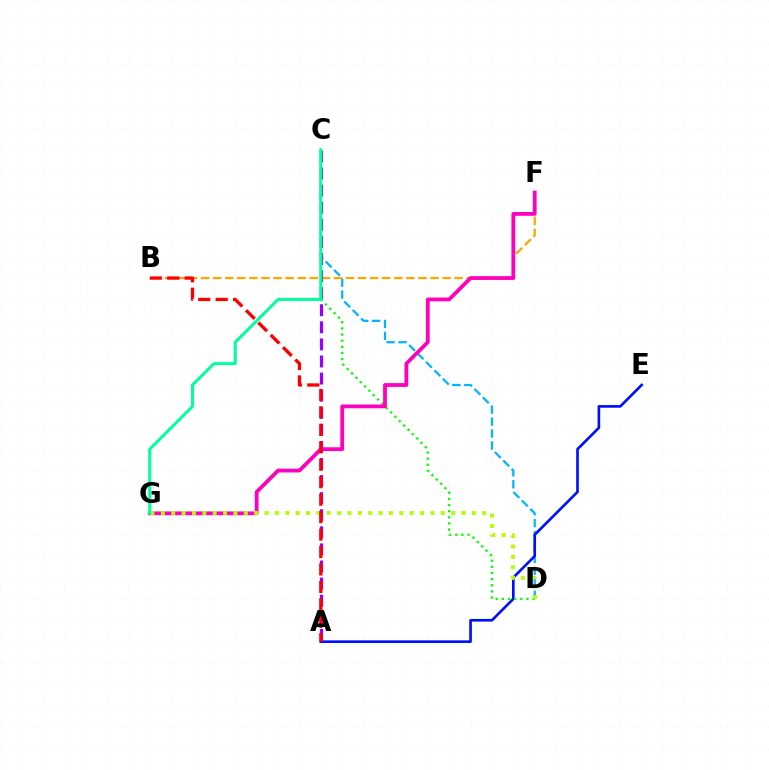{('C', 'D'): [{'color': '#00b5ff', 'line_style': 'dashed', 'thickness': 1.62}, {'color': '#08ff00', 'line_style': 'dotted', 'thickness': 1.67}], ('A', 'E'): [{'color': '#0010ff', 'line_style': 'solid', 'thickness': 1.91}], ('B', 'F'): [{'color': '#ffa500', 'line_style': 'dashed', 'thickness': 1.64}], ('F', 'G'): [{'color': '#ff00bd', 'line_style': 'solid', 'thickness': 2.73}], ('D', 'G'): [{'color': '#b3ff00', 'line_style': 'dotted', 'thickness': 2.82}], ('A', 'C'): [{'color': '#9b00ff', 'line_style': 'dashed', 'thickness': 2.32}], ('A', 'B'): [{'color': '#ff0000', 'line_style': 'dashed', 'thickness': 2.37}], ('C', 'G'): [{'color': '#00ff9d', 'line_style': 'solid', 'thickness': 2.15}]}